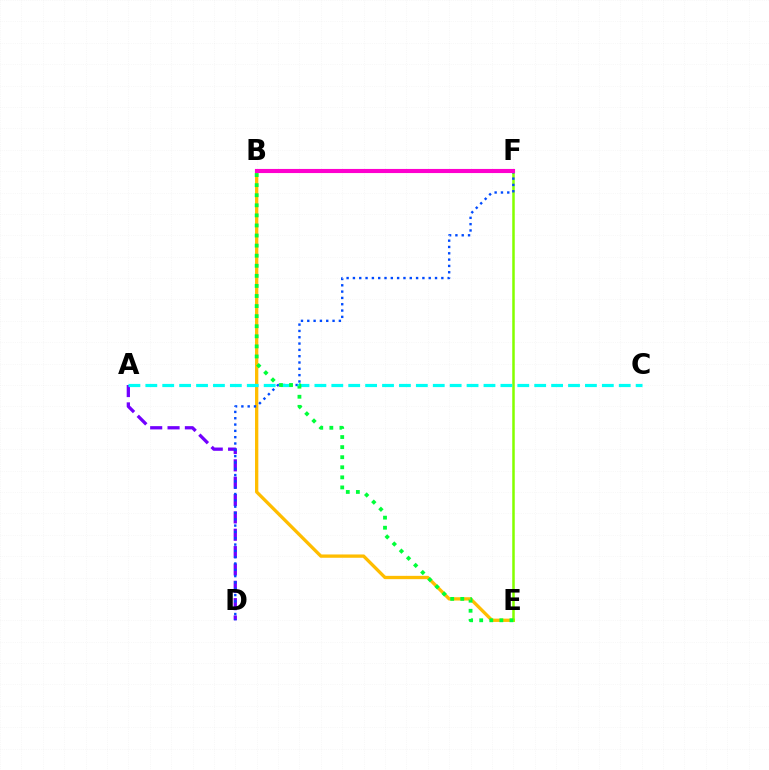{('B', 'E'): [{'color': '#ffbd00', 'line_style': 'solid', 'thickness': 2.38}, {'color': '#00ff39', 'line_style': 'dotted', 'thickness': 2.74}], ('E', 'F'): [{'color': '#84ff00', 'line_style': 'solid', 'thickness': 1.82}], ('A', 'D'): [{'color': '#7200ff', 'line_style': 'dashed', 'thickness': 2.36}], ('D', 'F'): [{'color': '#004bff', 'line_style': 'dotted', 'thickness': 1.72}], ('B', 'F'): [{'color': '#ff0000', 'line_style': 'dashed', 'thickness': 1.54}, {'color': '#ff00cf', 'line_style': 'solid', 'thickness': 2.96}], ('A', 'C'): [{'color': '#00fff6', 'line_style': 'dashed', 'thickness': 2.3}]}